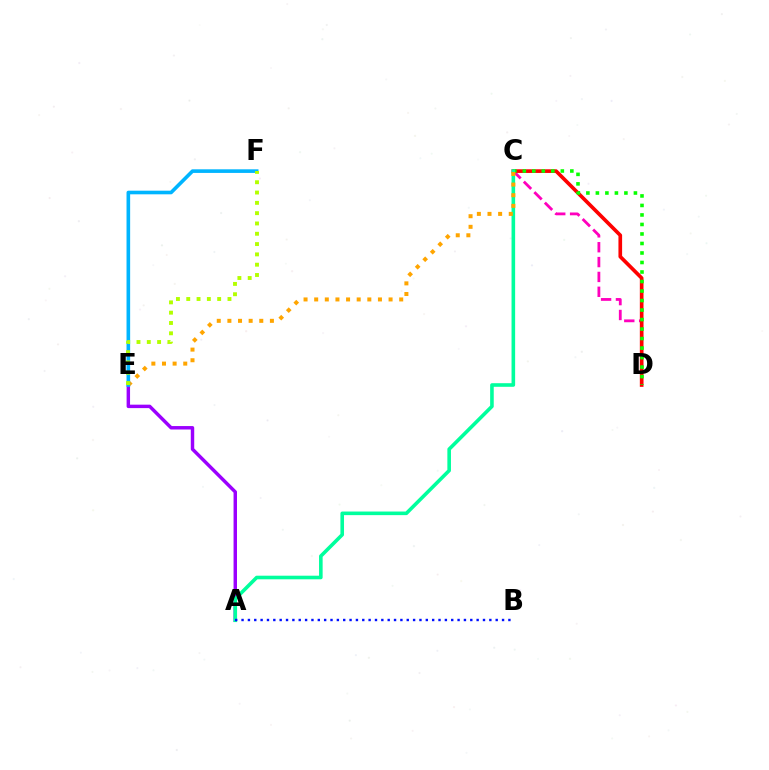{('C', 'D'): [{'color': '#ff00bd', 'line_style': 'dashed', 'thickness': 2.02}, {'color': '#ff0000', 'line_style': 'solid', 'thickness': 2.64}, {'color': '#08ff00', 'line_style': 'dotted', 'thickness': 2.58}], ('A', 'E'): [{'color': '#9b00ff', 'line_style': 'solid', 'thickness': 2.48}], ('A', 'C'): [{'color': '#00ff9d', 'line_style': 'solid', 'thickness': 2.59}], ('C', 'E'): [{'color': '#ffa500', 'line_style': 'dotted', 'thickness': 2.89}], ('E', 'F'): [{'color': '#00b5ff', 'line_style': 'solid', 'thickness': 2.61}, {'color': '#b3ff00', 'line_style': 'dotted', 'thickness': 2.8}], ('A', 'B'): [{'color': '#0010ff', 'line_style': 'dotted', 'thickness': 1.73}]}